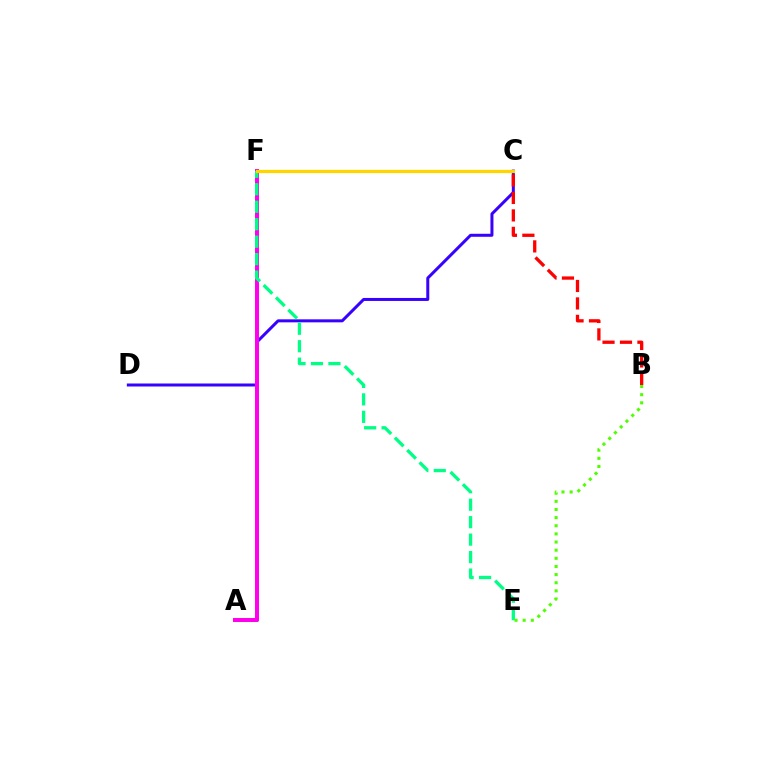{('A', 'F'): [{'color': '#009eff', 'line_style': 'dashed', 'thickness': 1.92}, {'color': '#ff00ed', 'line_style': 'solid', 'thickness': 2.86}], ('C', 'D'): [{'color': '#3700ff', 'line_style': 'solid', 'thickness': 2.16}], ('B', 'C'): [{'color': '#ff0000', 'line_style': 'dashed', 'thickness': 2.37}], ('E', 'F'): [{'color': '#00ff86', 'line_style': 'dashed', 'thickness': 2.37}], ('C', 'F'): [{'color': '#ffd500', 'line_style': 'solid', 'thickness': 2.35}], ('B', 'E'): [{'color': '#4fff00', 'line_style': 'dotted', 'thickness': 2.21}]}